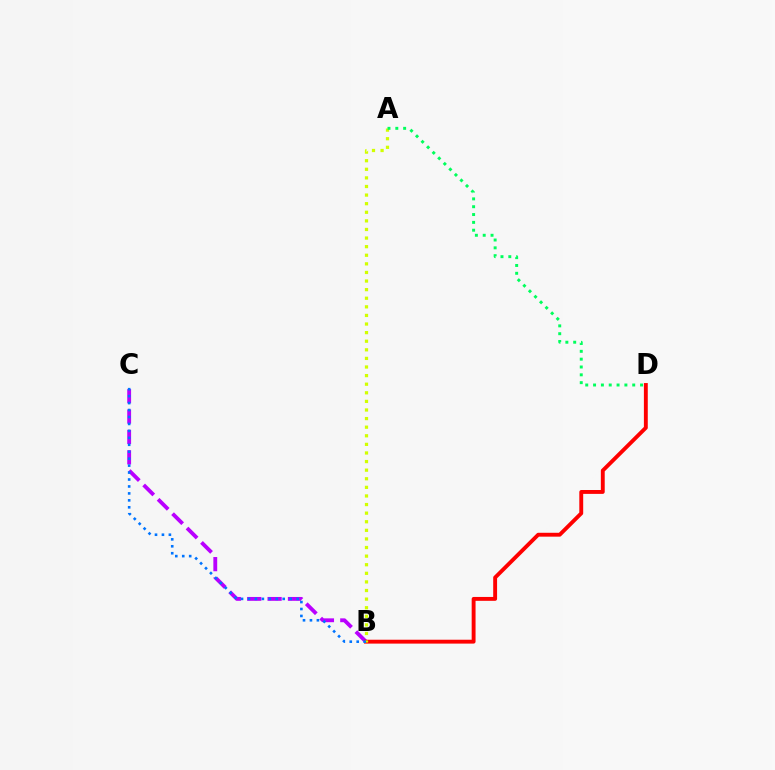{('B', 'C'): [{'color': '#b900ff', 'line_style': 'dashed', 'thickness': 2.77}, {'color': '#0074ff', 'line_style': 'dotted', 'thickness': 1.89}], ('B', 'D'): [{'color': '#ff0000', 'line_style': 'solid', 'thickness': 2.79}], ('A', 'B'): [{'color': '#d1ff00', 'line_style': 'dotted', 'thickness': 2.34}], ('A', 'D'): [{'color': '#00ff5c', 'line_style': 'dotted', 'thickness': 2.13}]}